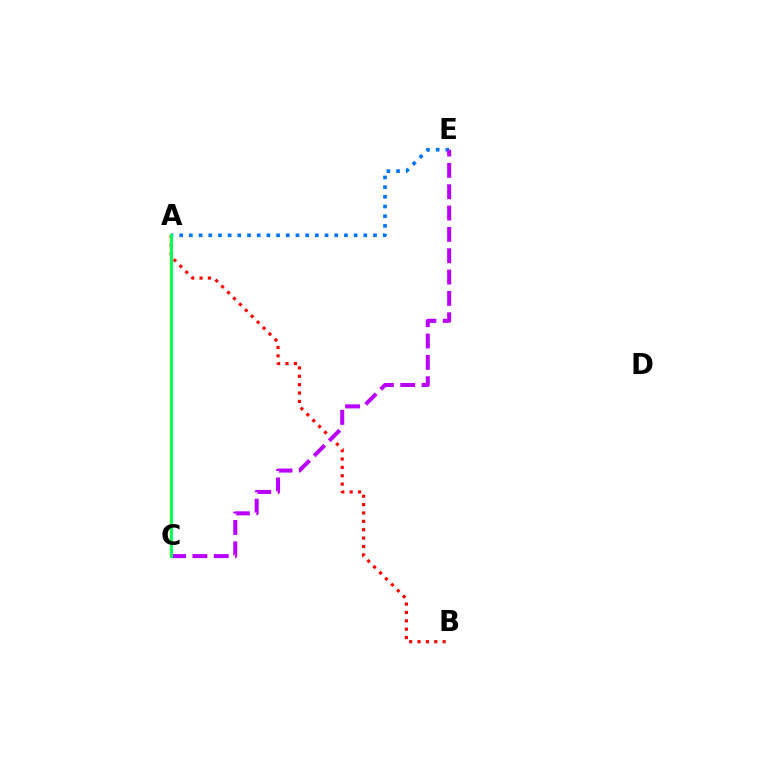{('A', 'B'): [{'color': '#ff0000', 'line_style': 'dotted', 'thickness': 2.27}], ('A', 'C'): [{'color': '#d1ff00', 'line_style': 'solid', 'thickness': 1.78}, {'color': '#00ff5c', 'line_style': 'solid', 'thickness': 2.08}], ('A', 'E'): [{'color': '#0074ff', 'line_style': 'dotted', 'thickness': 2.63}], ('C', 'E'): [{'color': '#b900ff', 'line_style': 'dashed', 'thickness': 2.9}]}